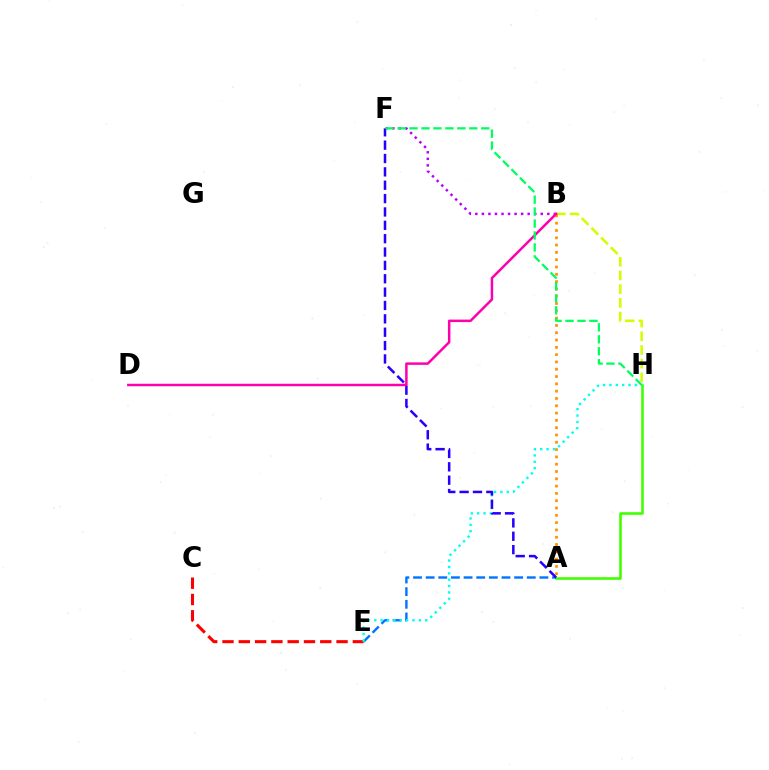{('A', 'H'): [{'color': '#3dff00', 'line_style': 'solid', 'thickness': 1.86}], ('B', 'F'): [{'color': '#b900ff', 'line_style': 'dotted', 'thickness': 1.78}], ('A', 'E'): [{'color': '#0074ff', 'line_style': 'dashed', 'thickness': 1.72}], ('B', 'H'): [{'color': '#d1ff00', 'line_style': 'dashed', 'thickness': 1.86}], ('A', 'B'): [{'color': '#ff9400', 'line_style': 'dotted', 'thickness': 1.98}], ('C', 'E'): [{'color': '#ff0000', 'line_style': 'dashed', 'thickness': 2.21}], ('E', 'H'): [{'color': '#00fff6', 'line_style': 'dotted', 'thickness': 1.73}], ('A', 'F'): [{'color': '#2500ff', 'line_style': 'dashed', 'thickness': 1.82}], ('B', 'D'): [{'color': '#ff00ac', 'line_style': 'solid', 'thickness': 1.79}], ('F', 'H'): [{'color': '#00ff5c', 'line_style': 'dashed', 'thickness': 1.62}]}